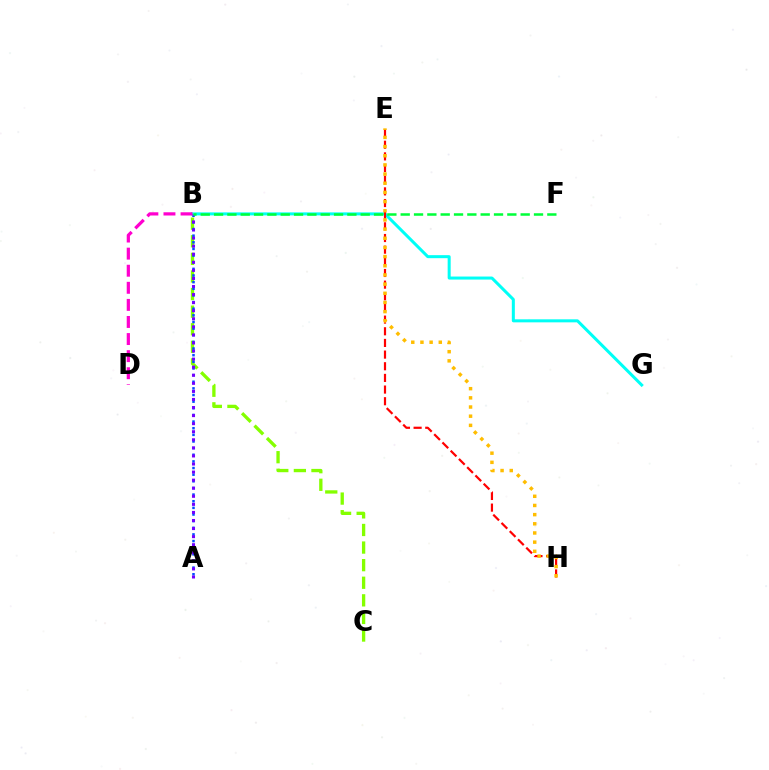{('B', 'C'): [{'color': '#84ff00', 'line_style': 'dashed', 'thickness': 2.39}], ('A', 'B'): [{'color': '#004bff', 'line_style': 'dotted', 'thickness': 1.8}, {'color': '#7200ff', 'line_style': 'dotted', 'thickness': 2.19}], ('B', 'G'): [{'color': '#00fff6', 'line_style': 'solid', 'thickness': 2.18}], ('E', 'H'): [{'color': '#ff0000', 'line_style': 'dashed', 'thickness': 1.58}, {'color': '#ffbd00', 'line_style': 'dotted', 'thickness': 2.49}], ('B', 'F'): [{'color': '#00ff39', 'line_style': 'dashed', 'thickness': 1.81}], ('B', 'D'): [{'color': '#ff00cf', 'line_style': 'dashed', 'thickness': 2.32}]}